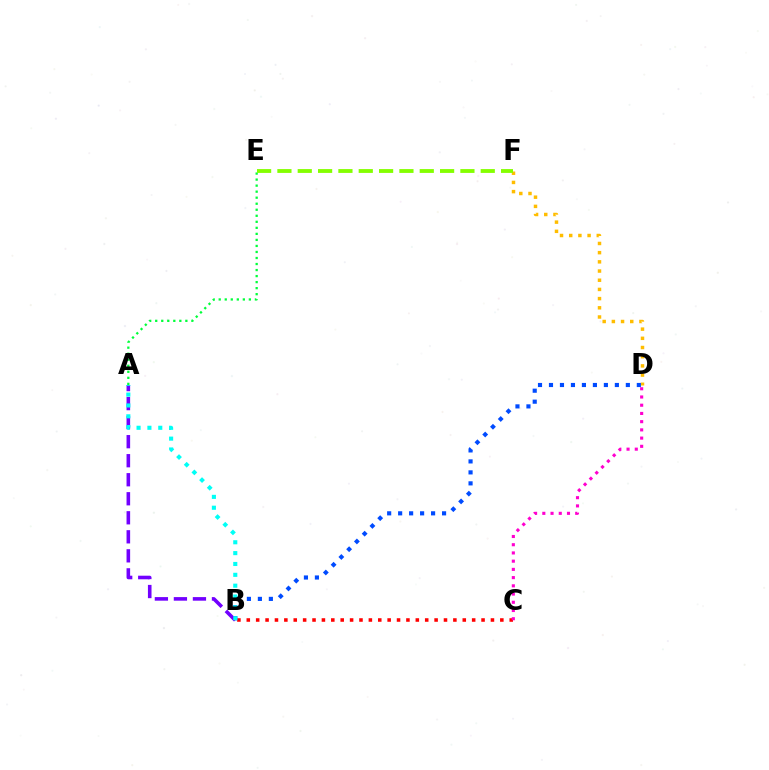{('B', 'C'): [{'color': '#ff0000', 'line_style': 'dotted', 'thickness': 2.55}], ('D', 'F'): [{'color': '#ffbd00', 'line_style': 'dotted', 'thickness': 2.5}], ('C', 'D'): [{'color': '#ff00cf', 'line_style': 'dotted', 'thickness': 2.23}], ('B', 'D'): [{'color': '#004bff', 'line_style': 'dotted', 'thickness': 2.98}], ('A', 'B'): [{'color': '#7200ff', 'line_style': 'dashed', 'thickness': 2.58}, {'color': '#00fff6', 'line_style': 'dotted', 'thickness': 2.95}], ('A', 'E'): [{'color': '#00ff39', 'line_style': 'dotted', 'thickness': 1.64}], ('E', 'F'): [{'color': '#84ff00', 'line_style': 'dashed', 'thickness': 2.76}]}